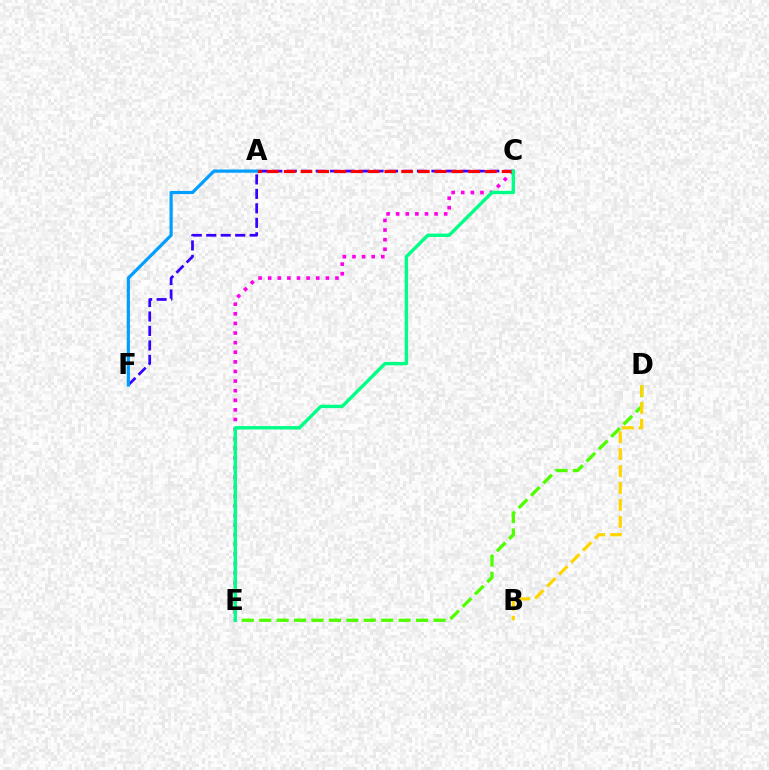{('D', 'E'): [{'color': '#4fff00', 'line_style': 'dashed', 'thickness': 2.37}], ('C', 'E'): [{'color': '#ff00ed', 'line_style': 'dotted', 'thickness': 2.61}, {'color': '#00ff86', 'line_style': 'solid', 'thickness': 2.44}], ('C', 'F'): [{'color': '#3700ff', 'line_style': 'dashed', 'thickness': 1.97}], ('A', 'C'): [{'color': '#ff0000', 'line_style': 'dashed', 'thickness': 2.28}], ('B', 'D'): [{'color': '#ffd500', 'line_style': 'dashed', 'thickness': 2.3}], ('A', 'F'): [{'color': '#009eff', 'line_style': 'solid', 'thickness': 2.3}]}